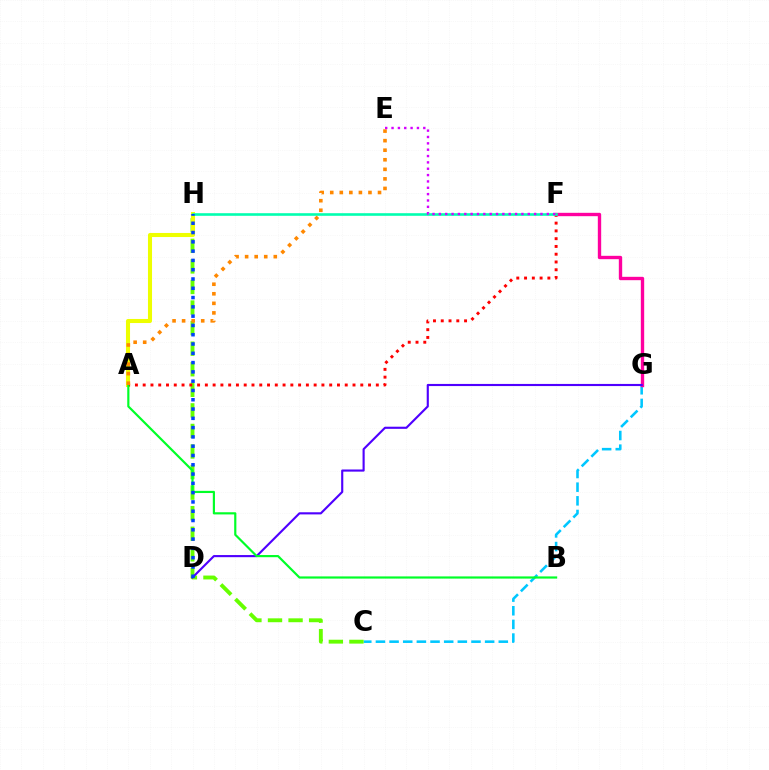{('C', 'G'): [{'color': '#00c7ff', 'line_style': 'dashed', 'thickness': 1.85}], ('C', 'H'): [{'color': '#66ff00', 'line_style': 'dashed', 'thickness': 2.79}], ('A', 'H'): [{'color': '#eeff00', 'line_style': 'solid', 'thickness': 2.93}], ('A', 'F'): [{'color': '#ff0000', 'line_style': 'dotted', 'thickness': 2.11}], ('F', 'G'): [{'color': '#ff00a0', 'line_style': 'solid', 'thickness': 2.42}], ('D', 'G'): [{'color': '#4f00ff', 'line_style': 'solid', 'thickness': 1.54}], ('F', 'H'): [{'color': '#00ffaf', 'line_style': 'solid', 'thickness': 1.88}], ('A', 'B'): [{'color': '#00ff27', 'line_style': 'solid', 'thickness': 1.57}], ('A', 'E'): [{'color': '#ff8800', 'line_style': 'dotted', 'thickness': 2.6}], ('D', 'H'): [{'color': '#003fff', 'line_style': 'dotted', 'thickness': 2.52}], ('E', 'F'): [{'color': '#d600ff', 'line_style': 'dotted', 'thickness': 1.73}]}